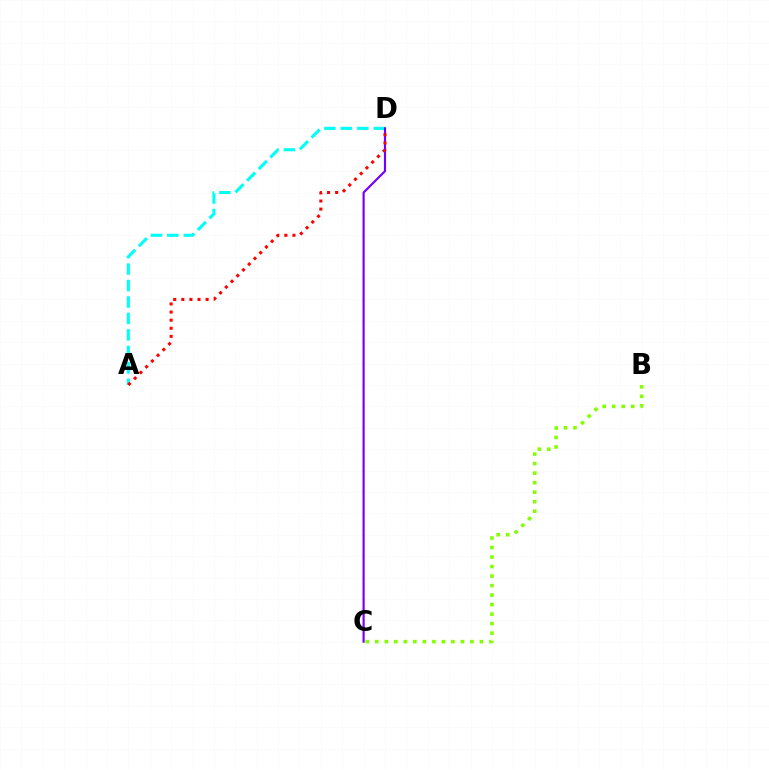{('A', 'D'): [{'color': '#00fff6', 'line_style': 'dashed', 'thickness': 2.24}, {'color': '#ff0000', 'line_style': 'dotted', 'thickness': 2.2}], ('C', 'D'): [{'color': '#7200ff', 'line_style': 'solid', 'thickness': 1.56}], ('B', 'C'): [{'color': '#84ff00', 'line_style': 'dotted', 'thickness': 2.58}]}